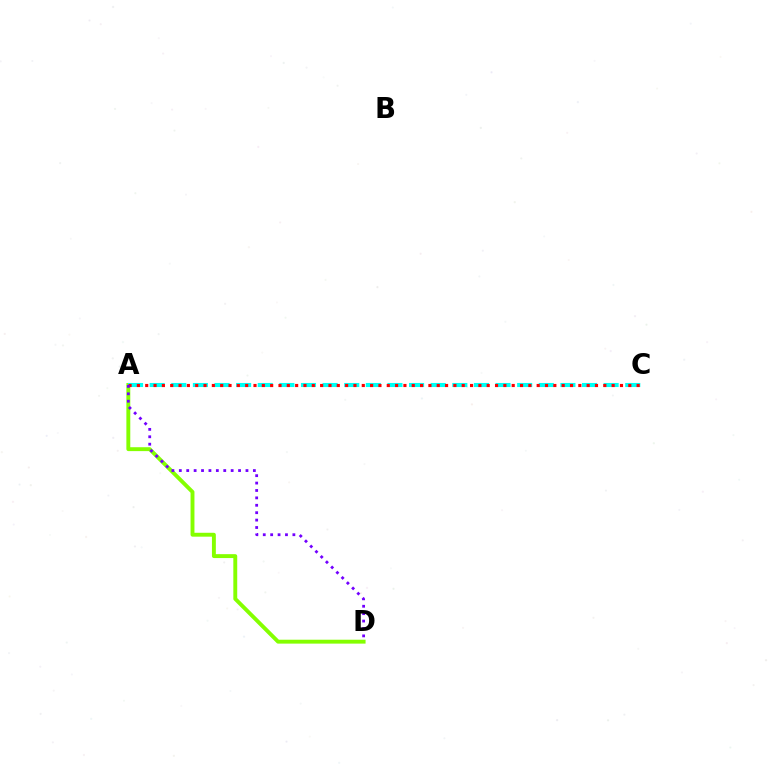{('A', 'D'): [{'color': '#84ff00', 'line_style': 'solid', 'thickness': 2.81}, {'color': '#7200ff', 'line_style': 'dotted', 'thickness': 2.01}], ('A', 'C'): [{'color': '#00fff6', 'line_style': 'dashed', 'thickness': 2.94}, {'color': '#ff0000', 'line_style': 'dotted', 'thickness': 2.26}]}